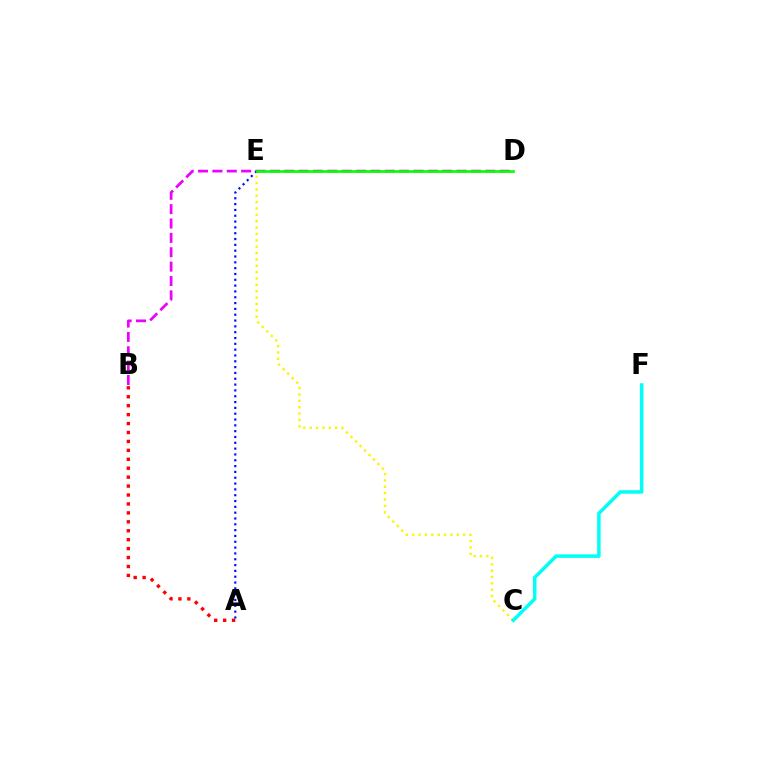{('B', 'D'): [{'color': '#ee00ff', 'line_style': 'dashed', 'thickness': 1.95}], ('A', 'E'): [{'color': '#0010ff', 'line_style': 'dotted', 'thickness': 1.58}], ('A', 'B'): [{'color': '#ff0000', 'line_style': 'dotted', 'thickness': 2.43}], ('C', 'E'): [{'color': '#fcf500', 'line_style': 'dotted', 'thickness': 1.73}], ('D', 'E'): [{'color': '#08ff00', 'line_style': 'solid', 'thickness': 1.93}], ('C', 'F'): [{'color': '#00fff6', 'line_style': 'solid', 'thickness': 2.53}]}